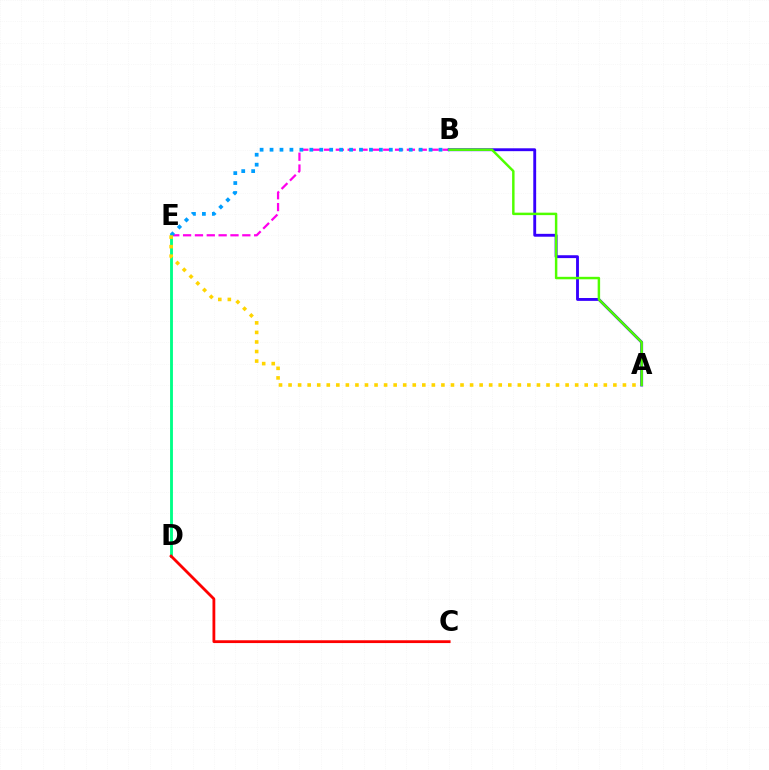{('B', 'E'): [{'color': '#ff00ed', 'line_style': 'dashed', 'thickness': 1.61}, {'color': '#009eff', 'line_style': 'dotted', 'thickness': 2.7}], ('D', 'E'): [{'color': '#00ff86', 'line_style': 'solid', 'thickness': 2.06}], ('A', 'B'): [{'color': '#3700ff', 'line_style': 'solid', 'thickness': 2.06}, {'color': '#4fff00', 'line_style': 'solid', 'thickness': 1.77}], ('C', 'D'): [{'color': '#ff0000', 'line_style': 'solid', 'thickness': 2.02}], ('A', 'E'): [{'color': '#ffd500', 'line_style': 'dotted', 'thickness': 2.6}]}